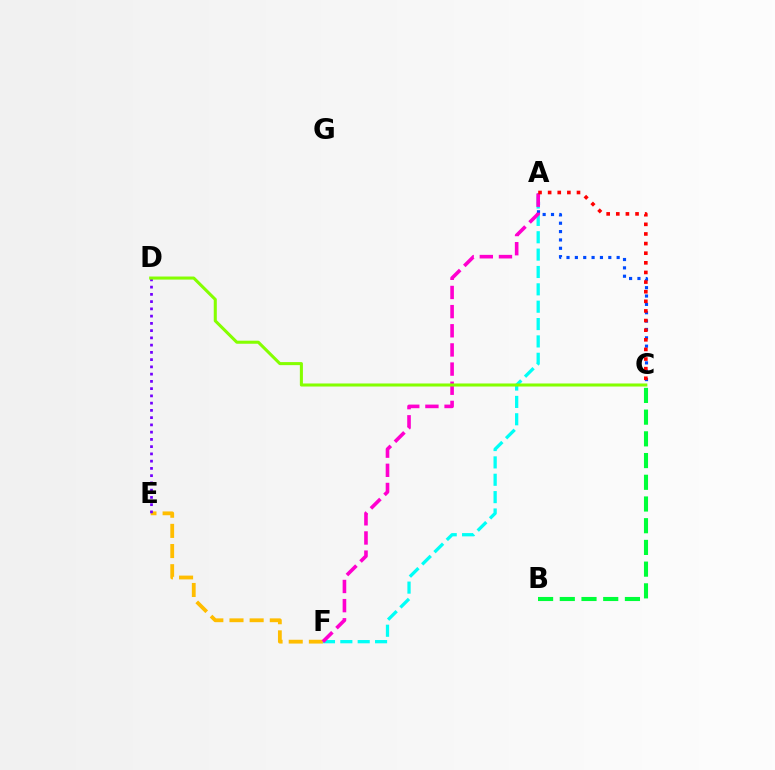{('E', 'F'): [{'color': '#ffbd00', 'line_style': 'dashed', 'thickness': 2.74}], ('A', 'F'): [{'color': '#00fff6', 'line_style': 'dashed', 'thickness': 2.36}, {'color': '#ff00cf', 'line_style': 'dashed', 'thickness': 2.6}], ('D', 'E'): [{'color': '#7200ff', 'line_style': 'dotted', 'thickness': 1.97}], ('A', 'C'): [{'color': '#004bff', 'line_style': 'dotted', 'thickness': 2.27}, {'color': '#ff0000', 'line_style': 'dotted', 'thickness': 2.61}], ('B', 'C'): [{'color': '#00ff39', 'line_style': 'dashed', 'thickness': 2.95}], ('C', 'D'): [{'color': '#84ff00', 'line_style': 'solid', 'thickness': 2.2}]}